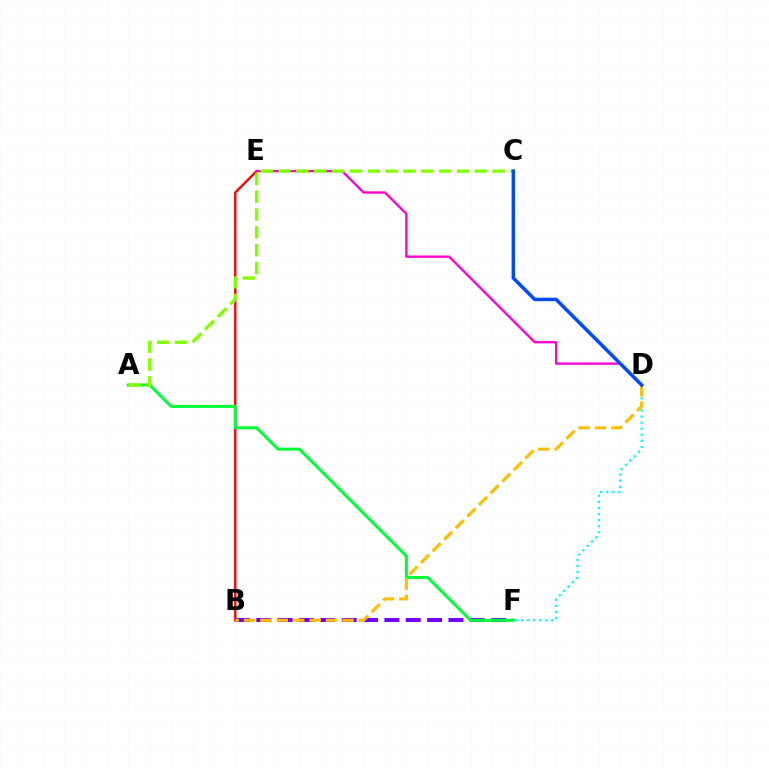{('B', 'E'): [{'color': '#ff0000', 'line_style': 'solid', 'thickness': 1.71}], ('B', 'F'): [{'color': '#7200ff', 'line_style': 'dashed', 'thickness': 2.9}], ('A', 'F'): [{'color': '#00ff39', 'line_style': 'solid', 'thickness': 2.17}], ('D', 'E'): [{'color': '#ff00cf', 'line_style': 'solid', 'thickness': 1.69}], ('A', 'C'): [{'color': '#84ff00', 'line_style': 'dashed', 'thickness': 2.42}], ('D', 'F'): [{'color': '#00fff6', 'line_style': 'dotted', 'thickness': 1.65}], ('B', 'D'): [{'color': '#ffbd00', 'line_style': 'dashed', 'thickness': 2.23}], ('C', 'D'): [{'color': '#004bff', 'line_style': 'solid', 'thickness': 2.52}]}